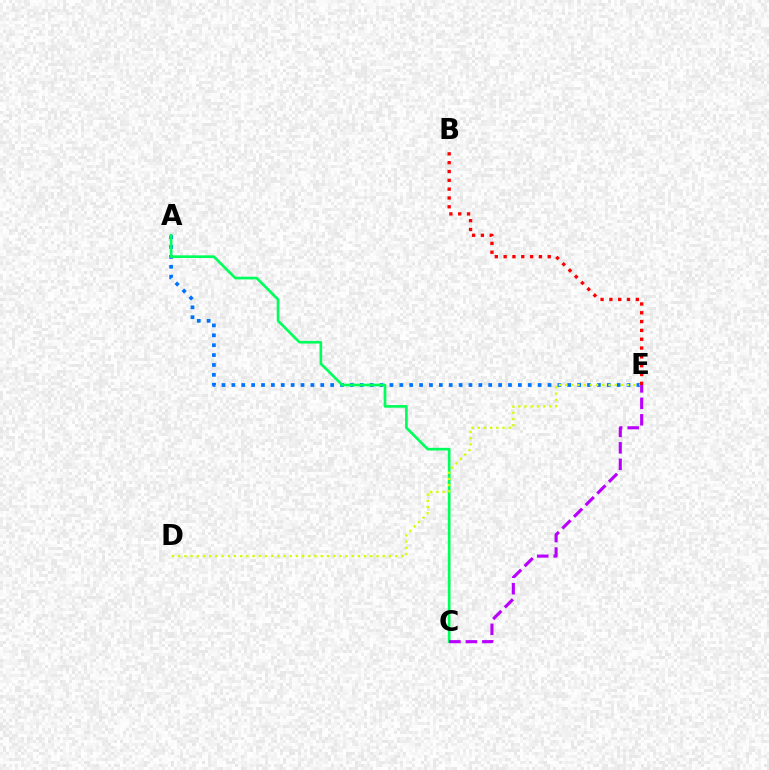{('A', 'E'): [{'color': '#0074ff', 'line_style': 'dotted', 'thickness': 2.68}], ('A', 'C'): [{'color': '#00ff5c', 'line_style': 'solid', 'thickness': 1.92}], ('D', 'E'): [{'color': '#d1ff00', 'line_style': 'dotted', 'thickness': 1.68}], ('B', 'E'): [{'color': '#ff0000', 'line_style': 'dotted', 'thickness': 2.4}], ('C', 'E'): [{'color': '#b900ff', 'line_style': 'dashed', 'thickness': 2.24}]}